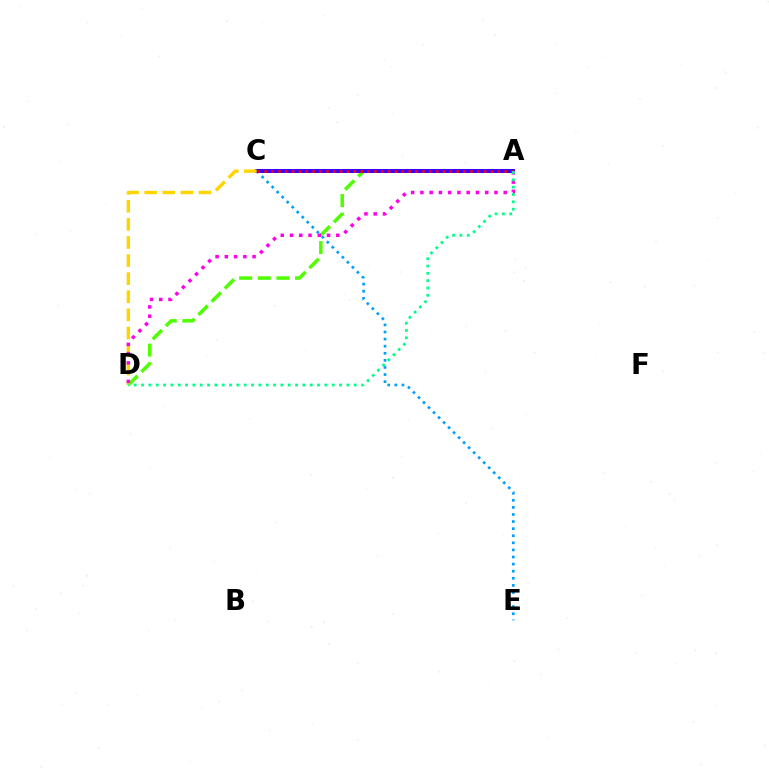{('C', 'E'): [{'color': '#009eff', 'line_style': 'dotted', 'thickness': 1.93}], ('A', 'D'): [{'color': '#4fff00', 'line_style': 'dashed', 'thickness': 2.53}, {'color': '#ff00ed', 'line_style': 'dotted', 'thickness': 2.51}, {'color': '#00ff86', 'line_style': 'dotted', 'thickness': 1.99}], ('A', 'C'): [{'color': '#3700ff', 'line_style': 'solid', 'thickness': 2.86}, {'color': '#ff0000', 'line_style': 'dotted', 'thickness': 1.86}], ('C', 'D'): [{'color': '#ffd500', 'line_style': 'dashed', 'thickness': 2.46}]}